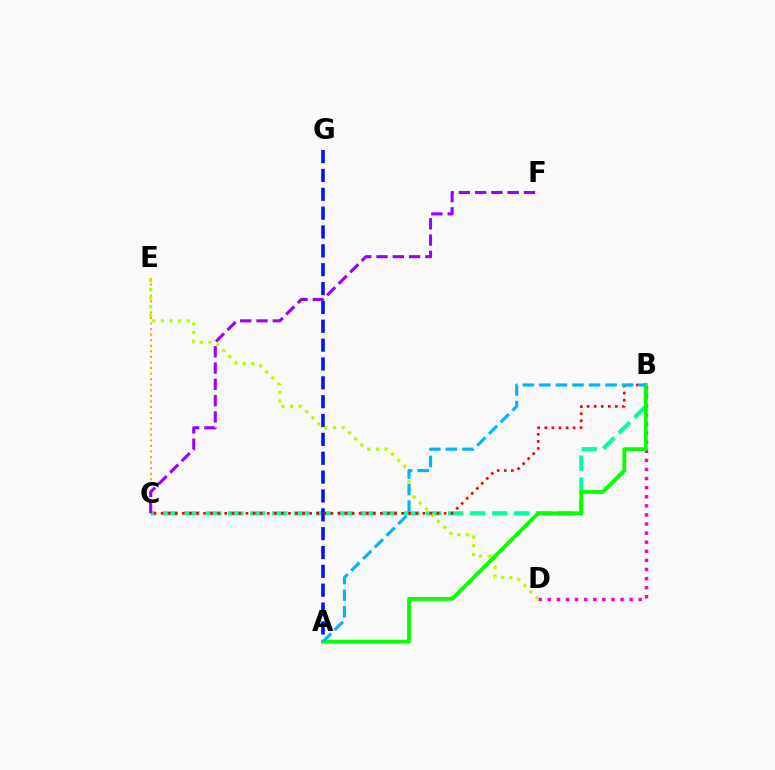{('B', 'C'): [{'color': '#00ff9d', 'line_style': 'dashed', 'thickness': 2.99}, {'color': '#ff0000', 'line_style': 'dotted', 'thickness': 1.92}], ('A', 'G'): [{'color': '#0010ff', 'line_style': 'dashed', 'thickness': 2.56}], ('C', 'E'): [{'color': '#ffa500', 'line_style': 'dotted', 'thickness': 1.51}], ('C', 'F'): [{'color': '#9b00ff', 'line_style': 'dashed', 'thickness': 2.21}], ('B', 'D'): [{'color': '#ff00bd', 'line_style': 'dotted', 'thickness': 2.47}], ('D', 'E'): [{'color': '#b3ff00', 'line_style': 'dotted', 'thickness': 2.34}], ('A', 'B'): [{'color': '#08ff00', 'line_style': 'solid', 'thickness': 2.74}, {'color': '#00b5ff', 'line_style': 'dashed', 'thickness': 2.25}]}